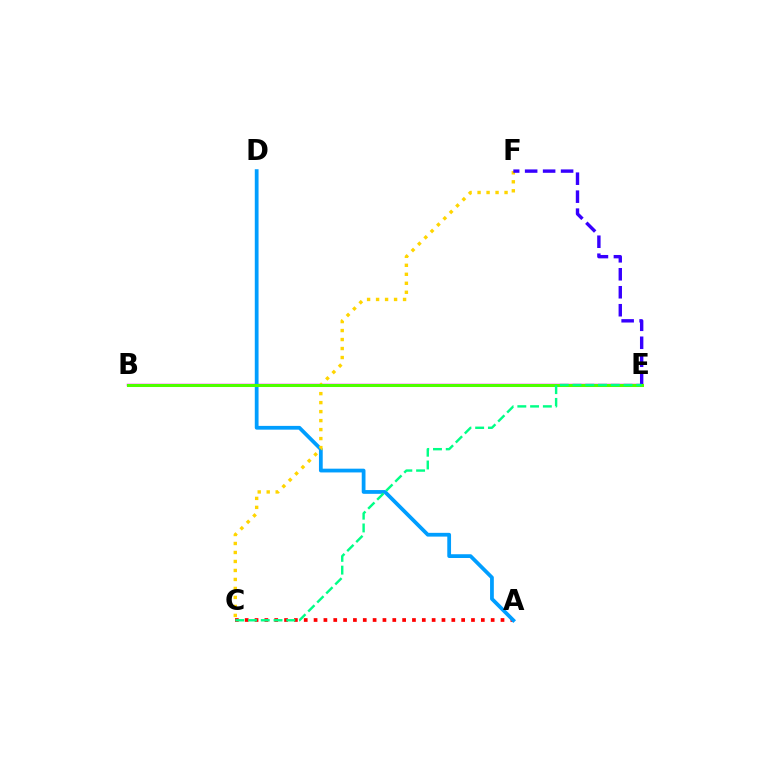{('A', 'C'): [{'color': '#ff0000', 'line_style': 'dotted', 'thickness': 2.67}], ('B', 'E'): [{'color': '#ff00ed', 'line_style': 'solid', 'thickness': 1.78}, {'color': '#4fff00', 'line_style': 'solid', 'thickness': 2.18}], ('A', 'D'): [{'color': '#009eff', 'line_style': 'solid', 'thickness': 2.71}], ('C', 'F'): [{'color': '#ffd500', 'line_style': 'dotted', 'thickness': 2.44}], ('E', 'F'): [{'color': '#3700ff', 'line_style': 'dashed', 'thickness': 2.44}], ('C', 'E'): [{'color': '#00ff86', 'line_style': 'dashed', 'thickness': 1.73}]}